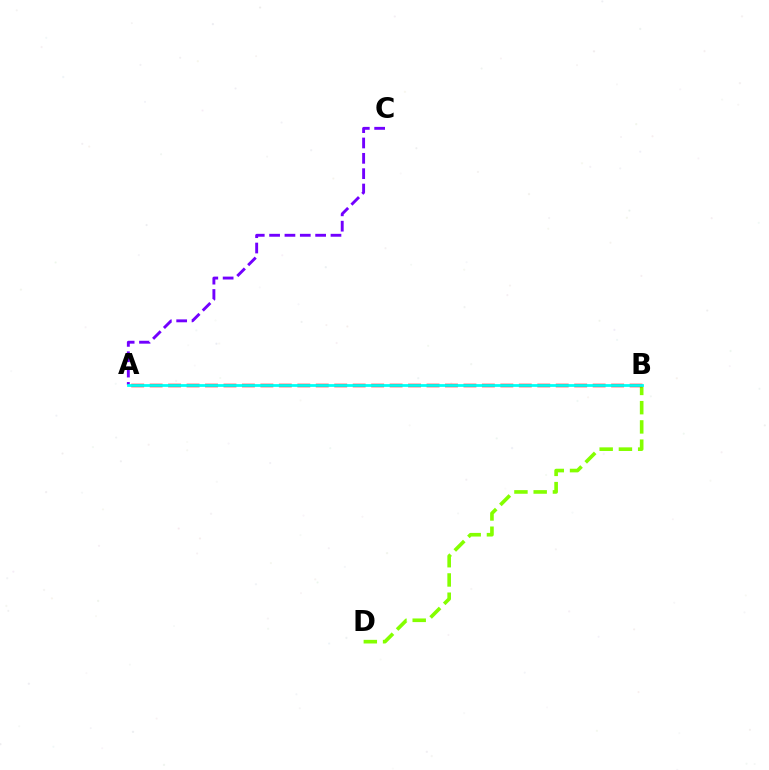{('B', 'D'): [{'color': '#84ff00', 'line_style': 'dashed', 'thickness': 2.61}], ('A', 'C'): [{'color': '#7200ff', 'line_style': 'dashed', 'thickness': 2.08}], ('A', 'B'): [{'color': '#ff0000', 'line_style': 'dashed', 'thickness': 2.51}, {'color': '#00fff6', 'line_style': 'solid', 'thickness': 2.0}]}